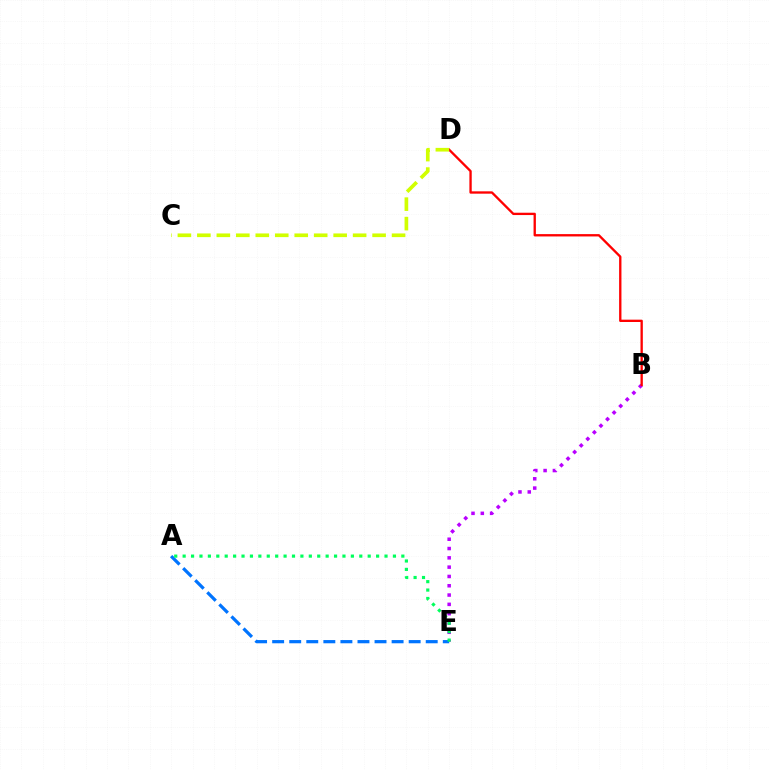{('B', 'E'): [{'color': '#b900ff', 'line_style': 'dotted', 'thickness': 2.53}], ('A', 'E'): [{'color': '#0074ff', 'line_style': 'dashed', 'thickness': 2.32}, {'color': '#00ff5c', 'line_style': 'dotted', 'thickness': 2.29}], ('B', 'D'): [{'color': '#ff0000', 'line_style': 'solid', 'thickness': 1.68}], ('C', 'D'): [{'color': '#d1ff00', 'line_style': 'dashed', 'thickness': 2.65}]}